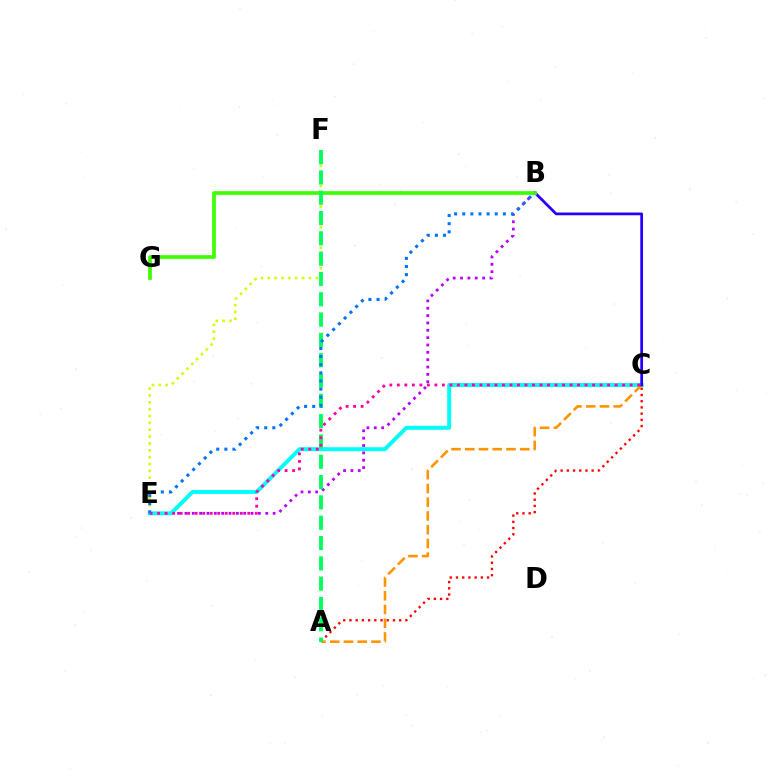{('B', 'E'): [{'color': '#b900ff', 'line_style': 'dotted', 'thickness': 2.0}, {'color': '#0074ff', 'line_style': 'dotted', 'thickness': 2.21}], ('C', 'E'): [{'color': '#00fff6', 'line_style': 'solid', 'thickness': 2.83}, {'color': '#ff00ac', 'line_style': 'dotted', 'thickness': 2.04}], ('A', 'C'): [{'color': '#ff0000', 'line_style': 'dotted', 'thickness': 1.69}, {'color': '#ff9400', 'line_style': 'dashed', 'thickness': 1.87}], ('B', 'C'): [{'color': '#2500ff', 'line_style': 'solid', 'thickness': 1.97}], ('B', 'G'): [{'color': '#3dff00', 'line_style': 'solid', 'thickness': 2.66}], ('E', 'F'): [{'color': '#d1ff00', 'line_style': 'dotted', 'thickness': 1.86}], ('A', 'F'): [{'color': '#00ff5c', 'line_style': 'dashed', 'thickness': 2.76}]}